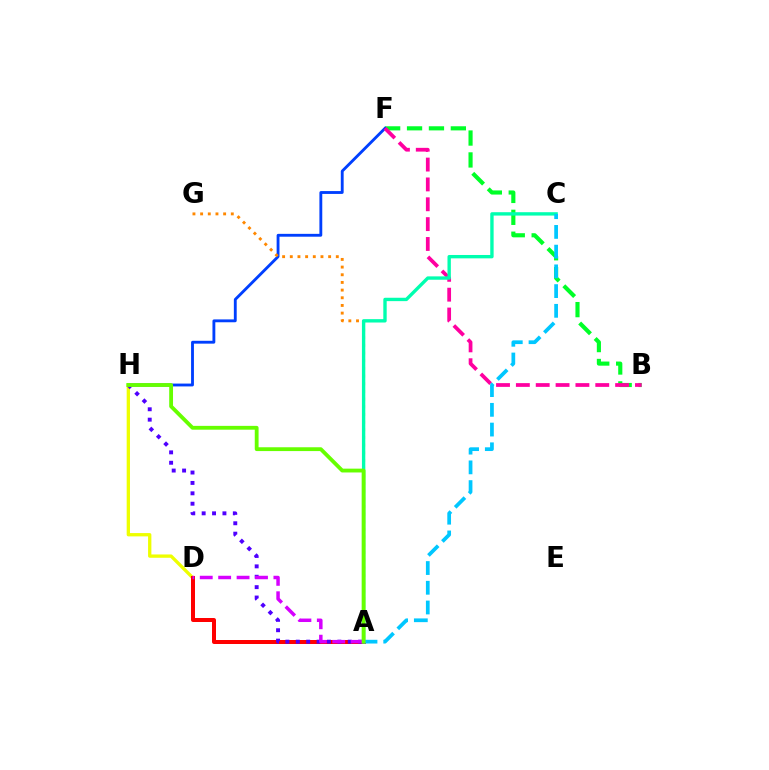{('B', 'F'): [{'color': '#00ff27', 'line_style': 'dashed', 'thickness': 2.98}, {'color': '#ff00a0', 'line_style': 'dashed', 'thickness': 2.7}], ('F', 'H'): [{'color': '#003fff', 'line_style': 'solid', 'thickness': 2.05}], ('D', 'H'): [{'color': '#eeff00', 'line_style': 'solid', 'thickness': 2.39}], ('A', 'D'): [{'color': '#ff0000', 'line_style': 'solid', 'thickness': 2.88}, {'color': '#d600ff', 'line_style': 'dashed', 'thickness': 2.5}], ('A', 'G'): [{'color': '#ff8800', 'line_style': 'dotted', 'thickness': 2.08}], ('A', 'H'): [{'color': '#4f00ff', 'line_style': 'dotted', 'thickness': 2.82}, {'color': '#66ff00', 'line_style': 'solid', 'thickness': 2.75}], ('A', 'C'): [{'color': '#00ffaf', 'line_style': 'solid', 'thickness': 2.43}, {'color': '#00c7ff', 'line_style': 'dashed', 'thickness': 2.68}]}